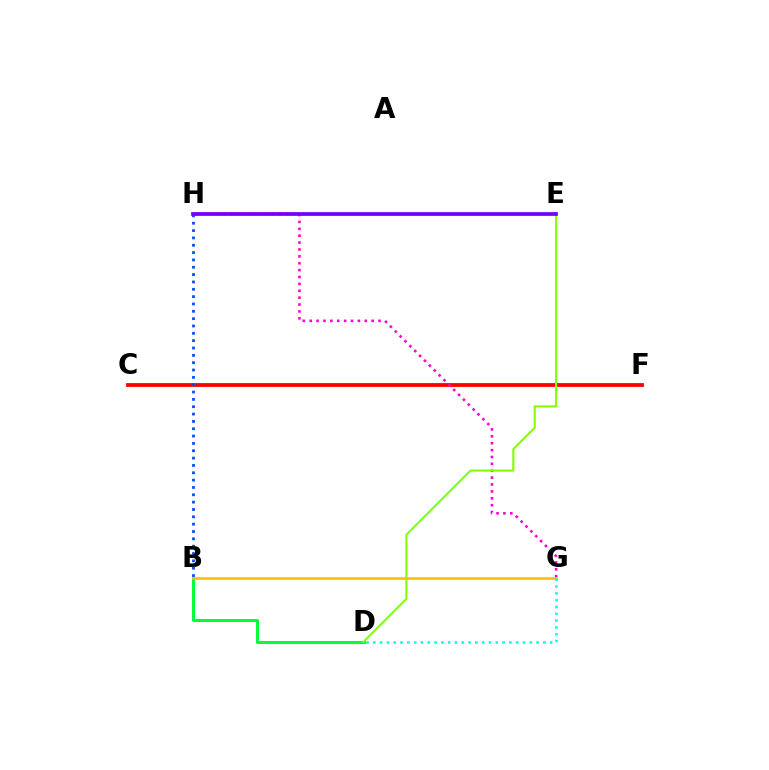{('C', 'F'): [{'color': '#ff0000', 'line_style': 'solid', 'thickness': 2.73}], ('B', 'D'): [{'color': '#00ff39', 'line_style': 'solid', 'thickness': 2.16}], ('G', 'H'): [{'color': '#ff00cf', 'line_style': 'dotted', 'thickness': 1.87}], ('B', 'H'): [{'color': '#004bff', 'line_style': 'dotted', 'thickness': 1.99}], ('D', 'E'): [{'color': '#84ff00', 'line_style': 'solid', 'thickness': 1.51}], ('B', 'G'): [{'color': '#ffbd00', 'line_style': 'solid', 'thickness': 1.84}], ('D', 'G'): [{'color': '#00fff6', 'line_style': 'dotted', 'thickness': 1.85}], ('E', 'H'): [{'color': '#7200ff', 'line_style': 'solid', 'thickness': 2.69}]}